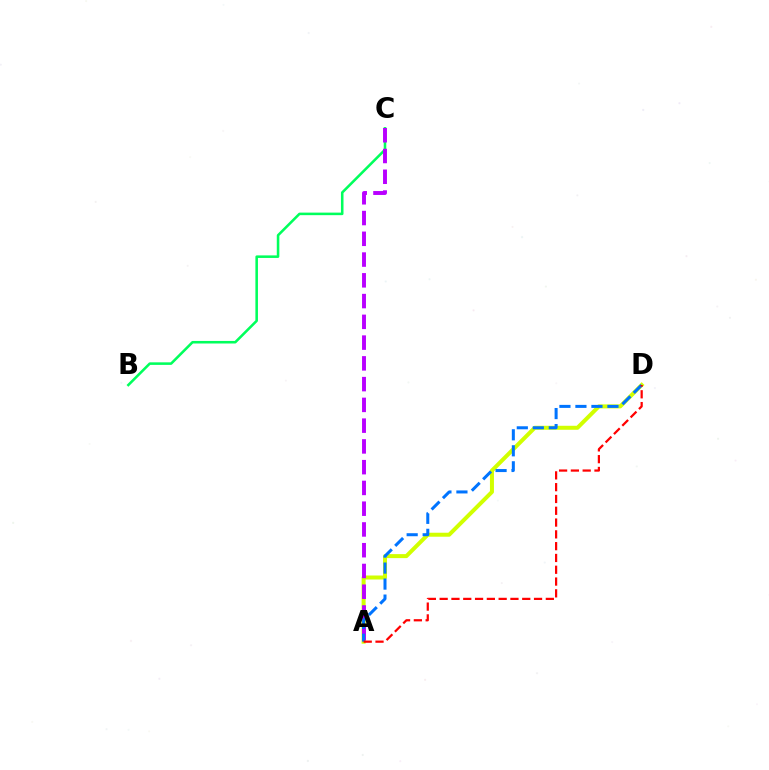{('A', 'D'): [{'color': '#d1ff00', 'line_style': 'solid', 'thickness': 2.88}, {'color': '#0074ff', 'line_style': 'dashed', 'thickness': 2.17}, {'color': '#ff0000', 'line_style': 'dashed', 'thickness': 1.6}], ('B', 'C'): [{'color': '#00ff5c', 'line_style': 'solid', 'thickness': 1.84}], ('A', 'C'): [{'color': '#b900ff', 'line_style': 'dashed', 'thickness': 2.82}]}